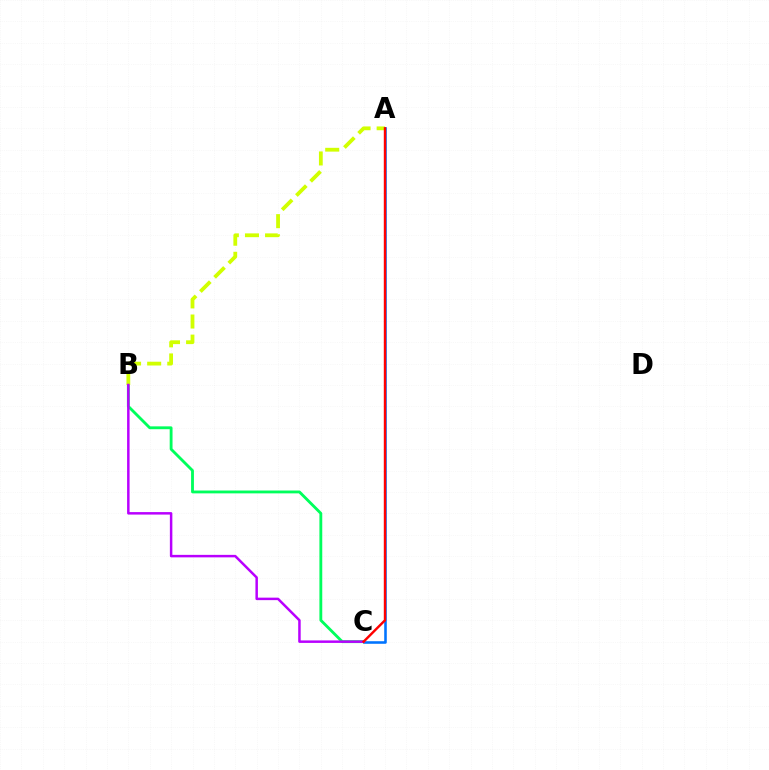{('A', 'C'): [{'color': '#0074ff', 'line_style': 'solid', 'thickness': 1.85}, {'color': '#ff0000', 'line_style': 'solid', 'thickness': 1.74}], ('B', 'C'): [{'color': '#00ff5c', 'line_style': 'solid', 'thickness': 2.05}, {'color': '#b900ff', 'line_style': 'solid', 'thickness': 1.79}], ('A', 'B'): [{'color': '#d1ff00', 'line_style': 'dashed', 'thickness': 2.73}]}